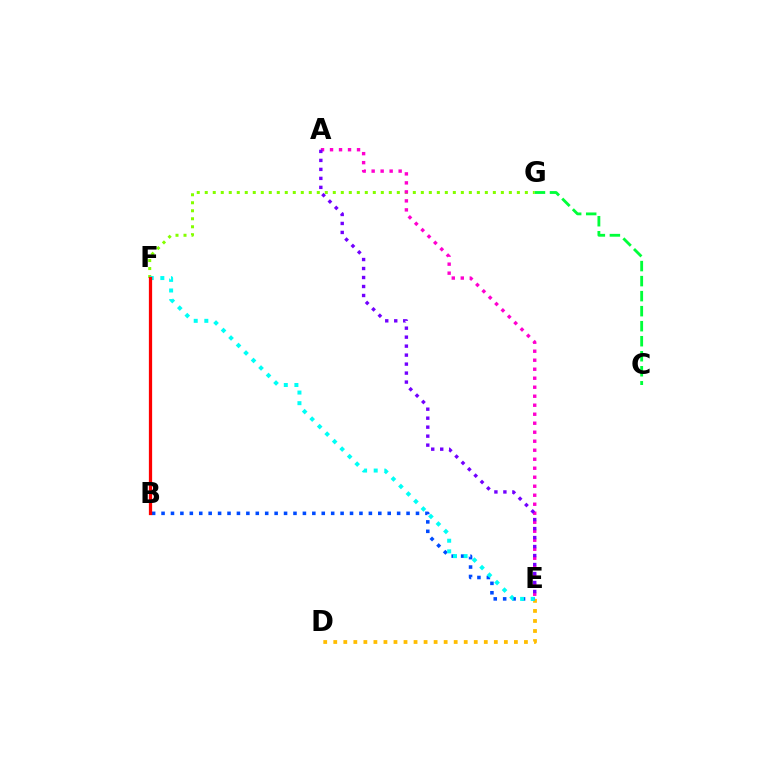{('F', 'G'): [{'color': '#84ff00', 'line_style': 'dotted', 'thickness': 2.17}], ('D', 'E'): [{'color': '#ffbd00', 'line_style': 'dotted', 'thickness': 2.73}], ('B', 'E'): [{'color': '#004bff', 'line_style': 'dotted', 'thickness': 2.56}], ('E', 'F'): [{'color': '#00fff6', 'line_style': 'dotted', 'thickness': 2.88}], ('A', 'E'): [{'color': '#ff00cf', 'line_style': 'dotted', 'thickness': 2.45}, {'color': '#7200ff', 'line_style': 'dotted', 'thickness': 2.44}], ('B', 'F'): [{'color': '#ff0000', 'line_style': 'solid', 'thickness': 2.34}], ('C', 'G'): [{'color': '#00ff39', 'line_style': 'dashed', 'thickness': 2.04}]}